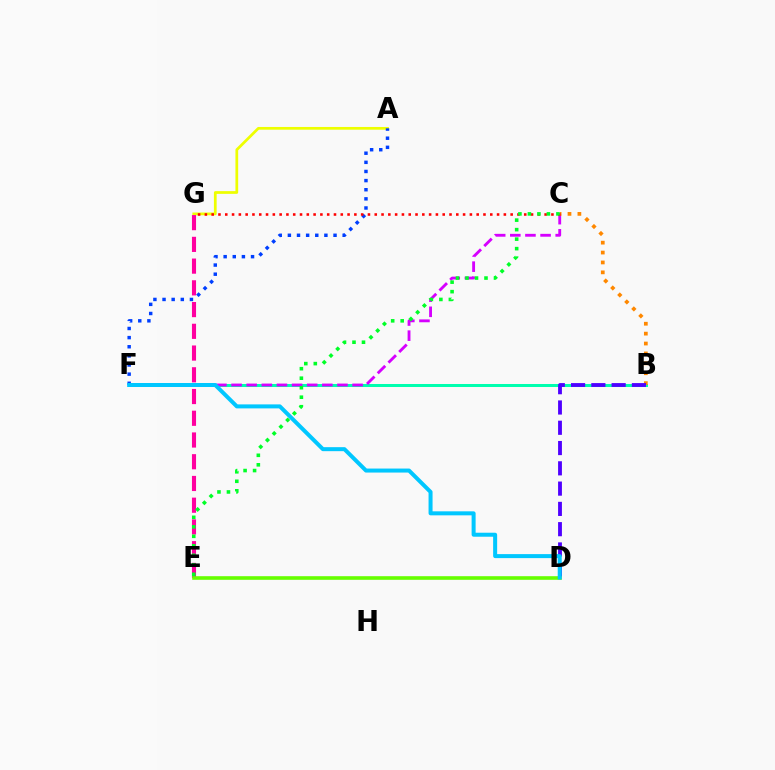{('A', 'G'): [{'color': '#eeff00', 'line_style': 'solid', 'thickness': 1.97}], ('B', 'F'): [{'color': '#00ffaf', 'line_style': 'solid', 'thickness': 2.16}], ('E', 'G'): [{'color': '#ff00a0', 'line_style': 'dashed', 'thickness': 2.95}], ('A', 'F'): [{'color': '#003fff', 'line_style': 'dotted', 'thickness': 2.48}], ('C', 'F'): [{'color': '#d600ff', 'line_style': 'dashed', 'thickness': 2.06}], ('B', 'C'): [{'color': '#ff8800', 'line_style': 'dotted', 'thickness': 2.69}], ('B', 'D'): [{'color': '#4f00ff', 'line_style': 'dashed', 'thickness': 2.76}], ('C', 'G'): [{'color': '#ff0000', 'line_style': 'dotted', 'thickness': 1.85}], ('D', 'E'): [{'color': '#66ff00', 'line_style': 'solid', 'thickness': 2.61}], ('D', 'F'): [{'color': '#00c7ff', 'line_style': 'solid', 'thickness': 2.88}], ('C', 'E'): [{'color': '#00ff27', 'line_style': 'dotted', 'thickness': 2.58}]}